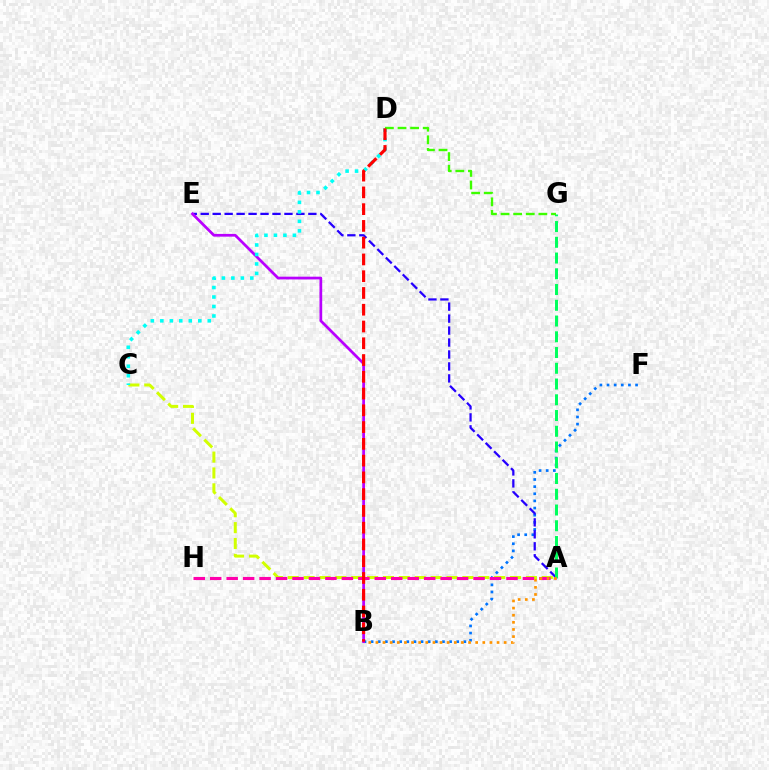{('B', 'F'): [{'color': '#0074ff', 'line_style': 'dotted', 'thickness': 1.94}], ('A', 'E'): [{'color': '#2500ff', 'line_style': 'dashed', 'thickness': 1.62}], ('A', 'C'): [{'color': '#d1ff00', 'line_style': 'dashed', 'thickness': 2.16}], ('A', 'G'): [{'color': '#00ff5c', 'line_style': 'dashed', 'thickness': 2.14}], ('A', 'H'): [{'color': '#ff00ac', 'line_style': 'dashed', 'thickness': 2.24}], ('B', 'E'): [{'color': '#b900ff', 'line_style': 'solid', 'thickness': 1.97}], ('A', 'B'): [{'color': '#ff9400', 'line_style': 'dotted', 'thickness': 1.94}], ('C', 'D'): [{'color': '#00fff6', 'line_style': 'dotted', 'thickness': 2.58}], ('D', 'G'): [{'color': '#3dff00', 'line_style': 'dashed', 'thickness': 1.71}], ('B', 'D'): [{'color': '#ff0000', 'line_style': 'dashed', 'thickness': 2.28}]}